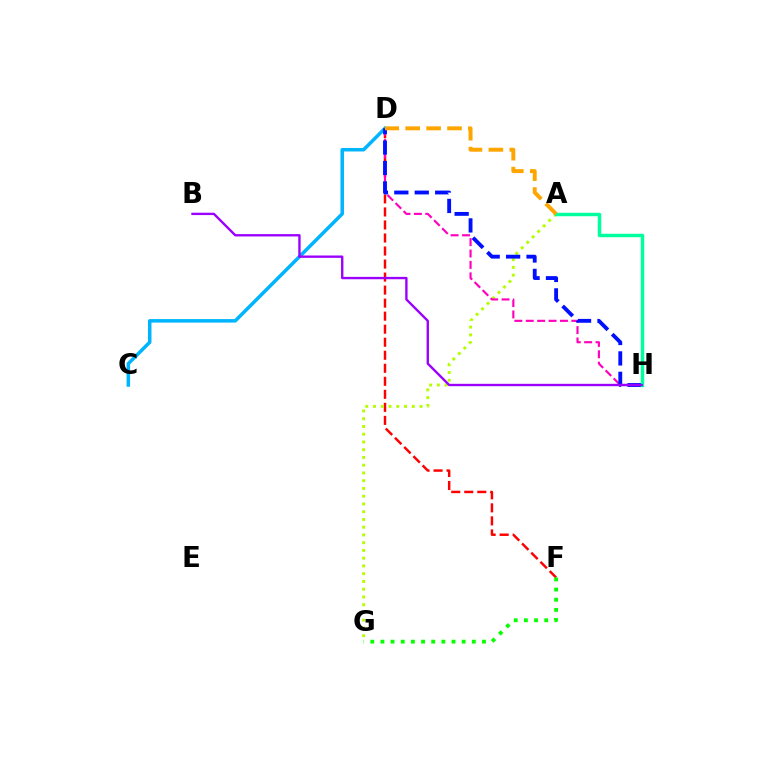{('D', 'F'): [{'color': '#ff0000', 'line_style': 'dashed', 'thickness': 1.77}], ('A', 'G'): [{'color': '#b3ff00', 'line_style': 'dotted', 'thickness': 2.11}], ('D', 'H'): [{'color': '#ff00bd', 'line_style': 'dashed', 'thickness': 1.55}, {'color': '#0010ff', 'line_style': 'dashed', 'thickness': 2.77}], ('C', 'D'): [{'color': '#00b5ff', 'line_style': 'solid', 'thickness': 2.52}], ('F', 'G'): [{'color': '#08ff00', 'line_style': 'dotted', 'thickness': 2.76}], ('A', 'H'): [{'color': '#00ff9d', 'line_style': 'solid', 'thickness': 2.49}], ('B', 'H'): [{'color': '#9b00ff', 'line_style': 'solid', 'thickness': 1.7}], ('A', 'D'): [{'color': '#ffa500', 'line_style': 'dashed', 'thickness': 2.84}]}